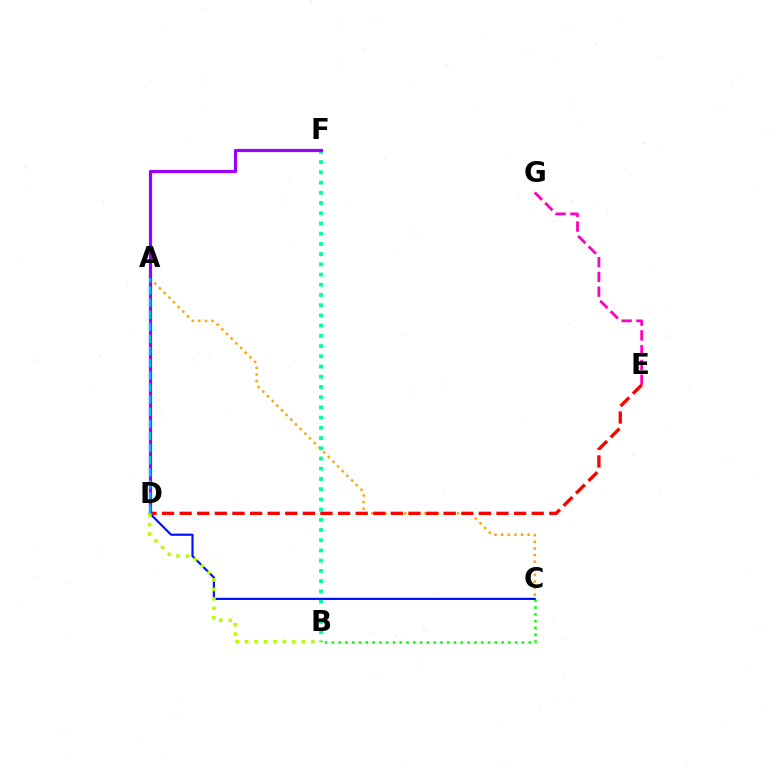{('A', 'C'): [{'color': '#ffa500', 'line_style': 'dotted', 'thickness': 1.8}], ('B', 'F'): [{'color': '#00ff9d', 'line_style': 'dotted', 'thickness': 2.78}], ('E', 'G'): [{'color': '#ff00bd', 'line_style': 'dashed', 'thickness': 2.01}], ('B', 'C'): [{'color': '#08ff00', 'line_style': 'dotted', 'thickness': 1.84}], ('D', 'E'): [{'color': '#ff0000', 'line_style': 'dashed', 'thickness': 2.39}], ('C', 'D'): [{'color': '#0010ff', 'line_style': 'solid', 'thickness': 1.55}], ('D', 'F'): [{'color': '#9b00ff', 'line_style': 'solid', 'thickness': 2.31}], ('B', 'D'): [{'color': '#b3ff00', 'line_style': 'dotted', 'thickness': 2.57}], ('A', 'D'): [{'color': '#00b5ff', 'line_style': 'dashed', 'thickness': 1.65}]}